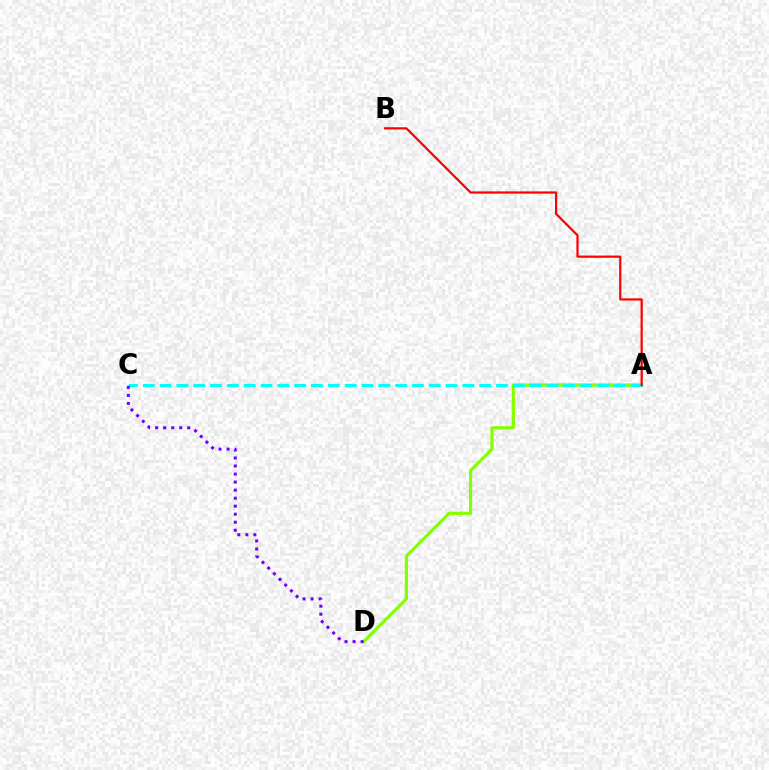{('A', 'D'): [{'color': '#84ff00', 'line_style': 'solid', 'thickness': 2.29}], ('A', 'C'): [{'color': '#00fff6', 'line_style': 'dashed', 'thickness': 2.29}], ('A', 'B'): [{'color': '#ff0000', 'line_style': 'solid', 'thickness': 1.6}], ('C', 'D'): [{'color': '#7200ff', 'line_style': 'dotted', 'thickness': 2.18}]}